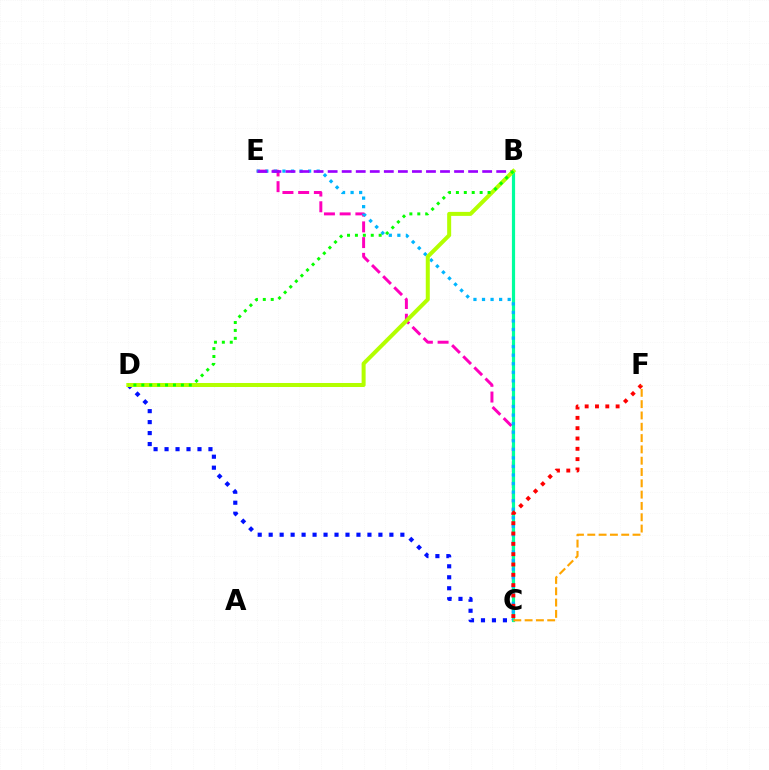{('C', 'D'): [{'color': '#0010ff', 'line_style': 'dotted', 'thickness': 2.98}], ('C', 'E'): [{'color': '#ff00bd', 'line_style': 'dashed', 'thickness': 2.14}, {'color': '#00b5ff', 'line_style': 'dotted', 'thickness': 2.32}], ('B', 'C'): [{'color': '#00ff9d', 'line_style': 'solid', 'thickness': 2.29}], ('C', 'F'): [{'color': '#ff0000', 'line_style': 'dotted', 'thickness': 2.8}, {'color': '#ffa500', 'line_style': 'dashed', 'thickness': 1.54}], ('B', 'E'): [{'color': '#9b00ff', 'line_style': 'dashed', 'thickness': 1.91}], ('B', 'D'): [{'color': '#b3ff00', 'line_style': 'solid', 'thickness': 2.88}, {'color': '#08ff00', 'line_style': 'dotted', 'thickness': 2.15}]}